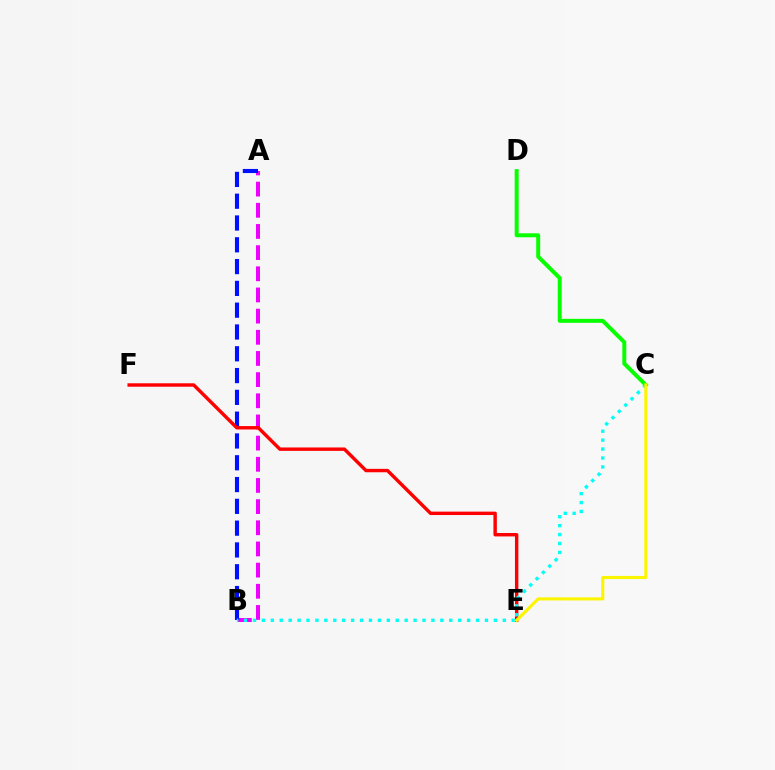{('A', 'B'): [{'color': '#ee00ff', 'line_style': 'dashed', 'thickness': 2.88}, {'color': '#0010ff', 'line_style': 'dashed', 'thickness': 2.96}], ('E', 'F'): [{'color': '#ff0000', 'line_style': 'solid', 'thickness': 2.46}], ('B', 'C'): [{'color': '#00fff6', 'line_style': 'dotted', 'thickness': 2.42}], ('C', 'D'): [{'color': '#08ff00', 'line_style': 'solid', 'thickness': 2.86}], ('C', 'E'): [{'color': '#fcf500', 'line_style': 'solid', 'thickness': 2.23}]}